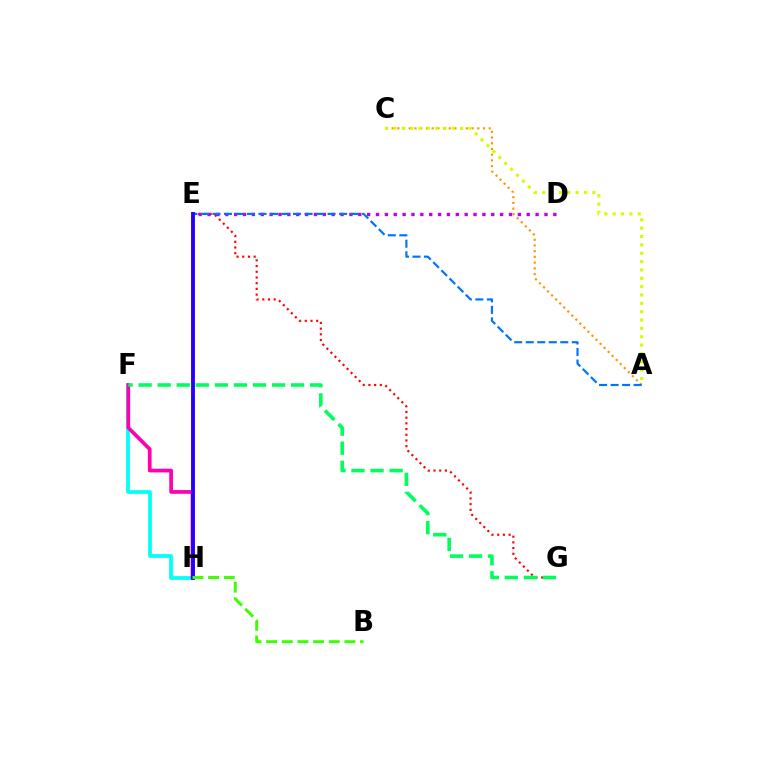{('F', 'H'): [{'color': '#00fff6', 'line_style': 'solid', 'thickness': 2.67}, {'color': '#ff00ac', 'line_style': 'solid', 'thickness': 2.67}], ('E', 'G'): [{'color': '#ff0000', 'line_style': 'dotted', 'thickness': 1.55}], ('F', 'G'): [{'color': '#00ff5c', 'line_style': 'dashed', 'thickness': 2.59}], ('A', 'C'): [{'color': '#ff9400', 'line_style': 'dotted', 'thickness': 1.55}, {'color': '#d1ff00', 'line_style': 'dotted', 'thickness': 2.27}], ('D', 'E'): [{'color': '#b900ff', 'line_style': 'dotted', 'thickness': 2.41}], ('A', 'E'): [{'color': '#0074ff', 'line_style': 'dashed', 'thickness': 1.56}], ('E', 'H'): [{'color': '#2500ff', 'line_style': 'solid', 'thickness': 2.78}], ('B', 'H'): [{'color': '#3dff00', 'line_style': 'dashed', 'thickness': 2.13}]}